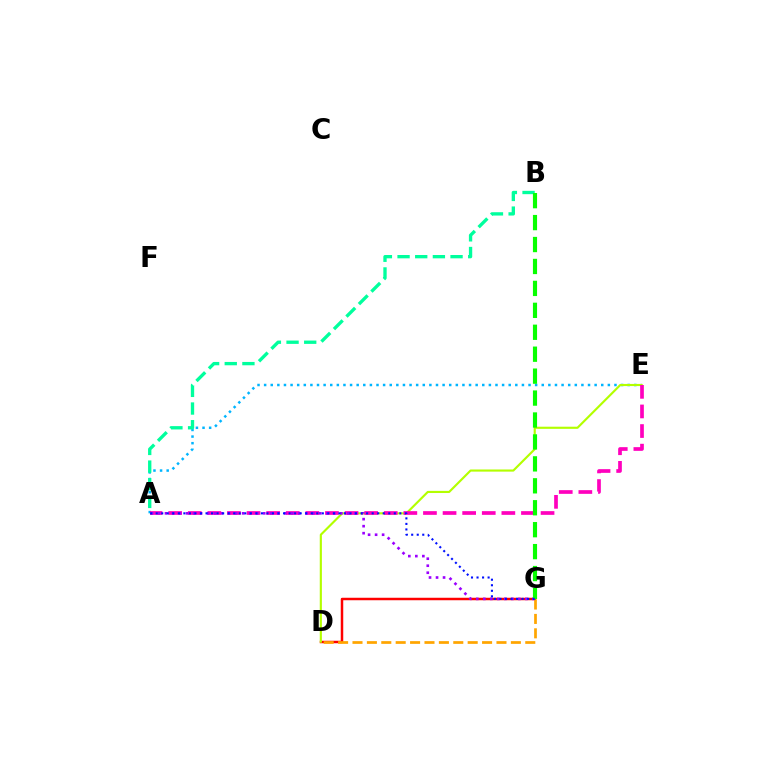{('A', 'E'): [{'color': '#00b5ff', 'line_style': 'dotted', 'thickness': 1.8}, {'color': '#ff00bd', 'line_style': 'dashed', 'thickness': 2.66}], ('D', 'G'): [{'color': '#ff0000', 'line_style': 'solid', 'thickness': 1.79}, {'color': '#ffa500', 'line_style': 'dashed', 'thickness': 1.96}], ('D', 'E'): [{'color': '#b3ff00', 'line_style': 'solid', 'thickness': 1.54}], ('A', 'B'): [{'color': '#00ff9d', 'line_style': 'dashed', 'thickness': 2.4}], ('A', 'G'): [{'color': '#9b00ff', 'line_style': 'dotted', 'thickness': 1.91}, {'color': '#0010ff', 'line_style': 'dotted', 'thickness': 1.5}], ('B', 'G'): [{'color': '#08ff00', 'line_style': 'dashed', 'thickness': 2.98}]}